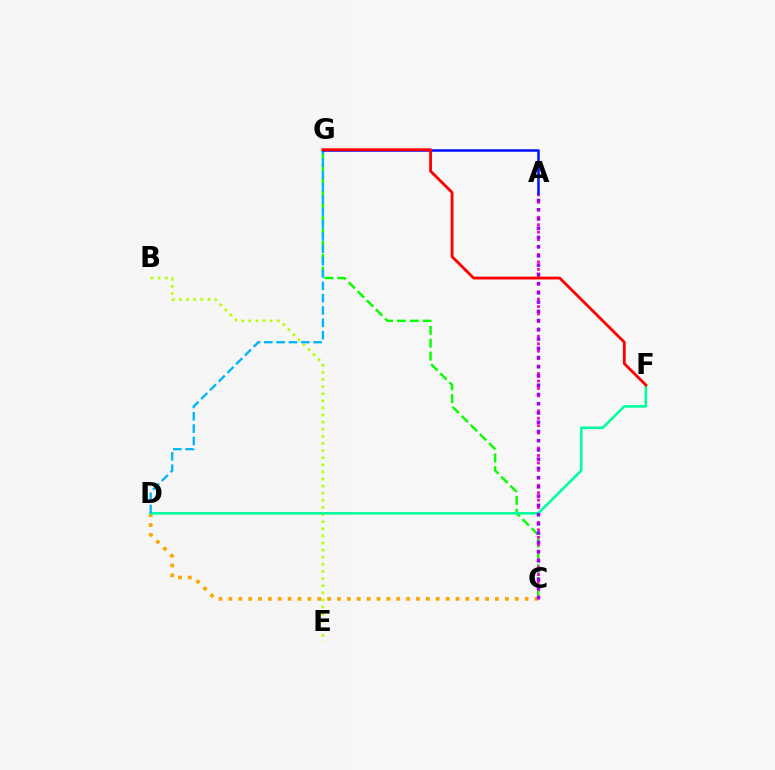{('C', 'G'): [{'color': '#08ff00', 'line_style': 'dashed', 'thickness': 1.75}], ('C', 'D'): [{'color': '#ffa500', 'line_style': 'dotted', 'thickness': 2.68}], ('B', 'E'): [{'color': '#b3ff00', 'line_style': 'dotted', 'thickness': 1.93}], ('A', 'C'): [{'color': '#ff00bd', 'line_style': 'dotted', 'thickness': 2.02}, {'color': '#9b00ff', 'line_style': 'dotted', 'thickness': 2.51}], ('D', 'F'): [{'color': '#00ff9d', 'line_style': 'solid', 'thickness': 1.85}], ('D', 'G'): [{'color': '#00b5ff', 'line_style': 'dashed', 'thickness': 1.67}], ('A', 'G'): [{'color': '#0010ff', 'line_style': 'solid', 'thickness': 1.81}], ('F', 'G'): [{'color': '#ff0000', 'line_style': 'solid', 'thickness': 2.03}]}